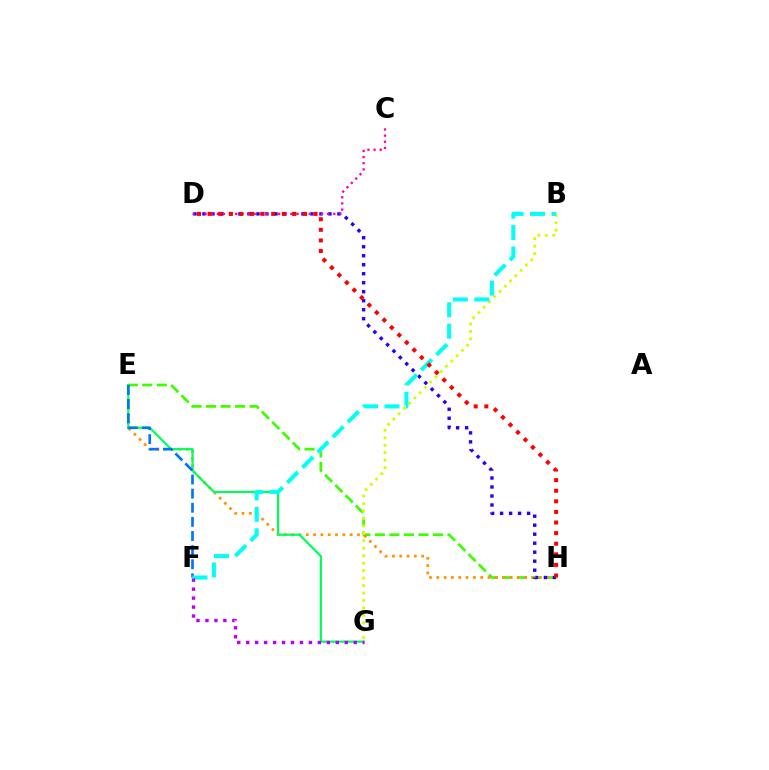{('E', 'H'): [{'color': '#3dff00', 'line_style': 'dashed', 'thickness': 1.97}, {'color': '#ff9400', 'line_style': 'dotted', 'thickness': 1.99}], ('D', 'H'): [{'color': '#2500ff', 'line_style': 'dotted', 'thickness': 2.44}, {'color': '#ff0000', 'line_style': 'dotted', 'thickness': 2.88}], ('E', 'G'): [{'color': '#00ff5c', 'line_style': 'solid', 'thickness': 1.61}], ('C', 'D'): [{'color': '#ff00ac', 'line_style': 'dotted', 'thickness': 1.67}], ('E', 'F'): [{'color': '#0074ff', 'line_style': 'dashed', 'thickness': 1.92}], ('B', 'G'): [{'color': '#d1ff00', 'line_style': 'dotted', 'thickness': 2.03}], ('B', 'F'): [{'color': '#00fff6', 'line_style': 'dashed', 'thickness': 2.92}], ('F', 'G'): [{'color': '#b900ff', 'line_style': 'dotted', 'thickness': 2.43}]}